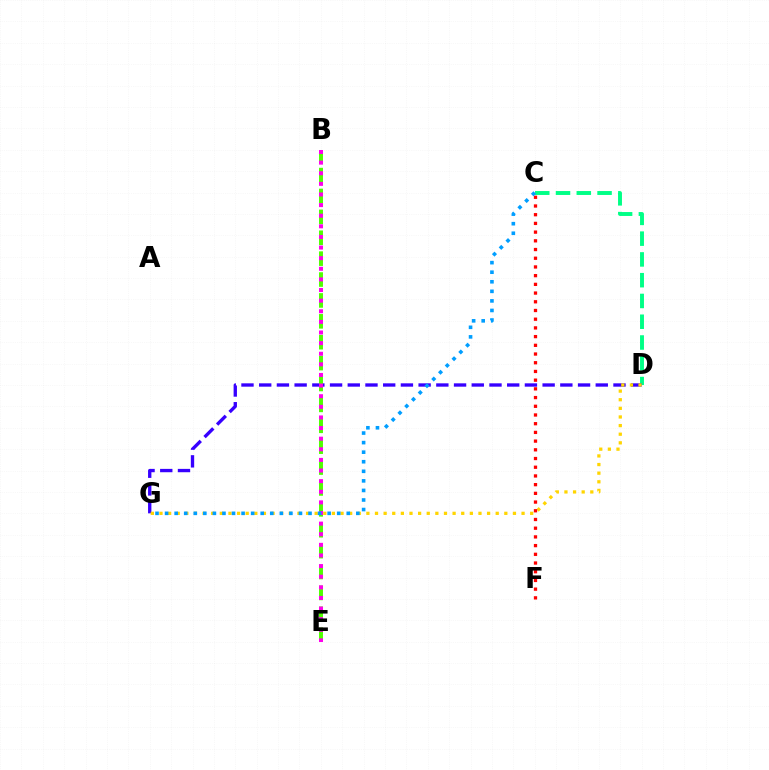{('C', 'D'): [{'color': '#00ff86', 'line_style': 'dashed', 'thickness': 2.82}], ('D', 'G'): [{'color': '#3700ff', 'line_style': 'dashed', 'thickness': 2.41}, {'color': '#ffd500', 'line_style': 'dotted', 'thickness': 2.34}], ('B', 'E'): [{'color': '#4fff00', 'line_style': 'dashed', 'thickness': 2.84}, {'color': '#ff00ed', 'line_style': 'dotted', 'thickness': 2.88}], ('C', 'F'): [{'color': '#ff0000', 'line_style': 'dotted', 'thickness': 2.37}], ('C', 'G'): [{'color': '#009eff', 'line_style': 'dotted', 'thickness': 2.6}]}